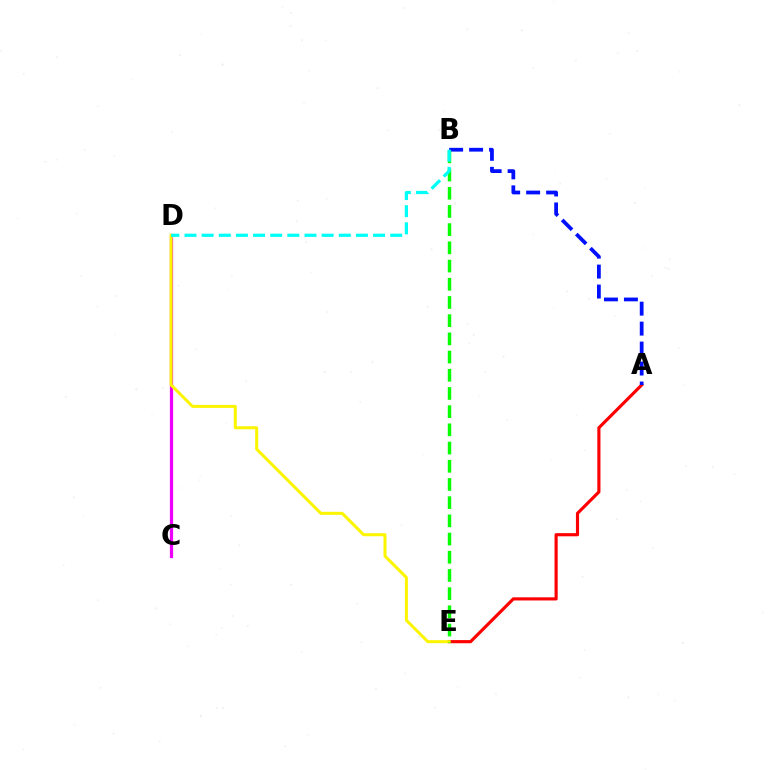{('A', 'E'): [{'color': '#ff0000', 'line_style': 'solid', 'thickness': 2.26}], ('C', 'D'): [{'color': '#ee00ff', 'line_style': 'solid', 'thickness': 2.32}], ('D', 'E'): [{'color': '#fcf500', 'line_style': 'solid', 'thickness': 2.17}], ('A', 'B'): [{'color': '#0010ff', 'line_style': 'dashed', 'thickness': 2.71}], ('B', 'E'): [{'color': '#08ff00', 'line_style': 'dashed', 'thickness': 2.47}], ('B', 'D'): [{'color': '#00fff6', 'line_style': 'dashed', 'thickness': 2.33}]}